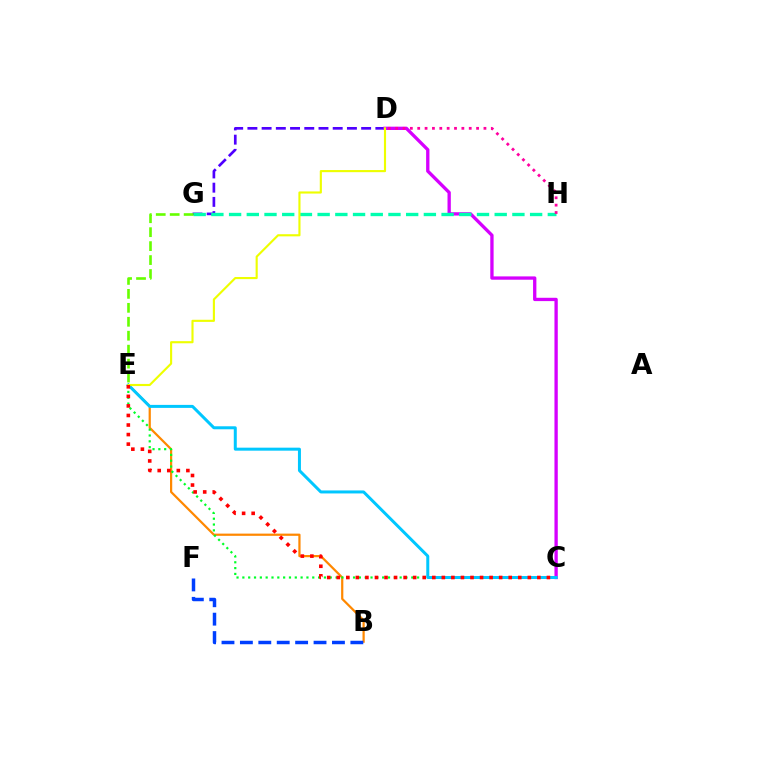{('B', 'E'): [{'color': '#ff8800', 'line_style': 'solid', 'thickness': 1.6}], ('D', 'G'): [{'color': '#4f00ff', 'line_style': 'dashed', 'thickness': 1.93}], ('C', 'D'): [{'color': '#d600ff', 'line_style': 'solid', 'thickness': 2.39}], ('G', 'H'): [{'color': '#00ffaf', 'line_style': 'dashed', 'thickness': 2.41}], ('D', 'H'): [{'color': '#ff00a0', 'line_style': 'dotted', 'thickness': 2.0}], ('C', 'E'): [{'color': '#00ff27', 'line_style': 'dotted', 'thickness': 1.58}, {'color': '#00c7ff', 'line_style': 'solid', 'thickness': 2.16}, {'color': '#ff0000', 'line_style': 'dotted', 'thickness': 2.6}], ('D', 'E'): [{'color': '#eeff00', 'line_style': 'solid', 'thickness': 1.54}], ('B', 'F'): [{'color': '#003fff', 'line_style': 'dashed', 'thickness': 2.5}], ('E', 'G'): [{'color': '#66ff00', 'line_style': 'dashed', 'thickness': 1.9}]}